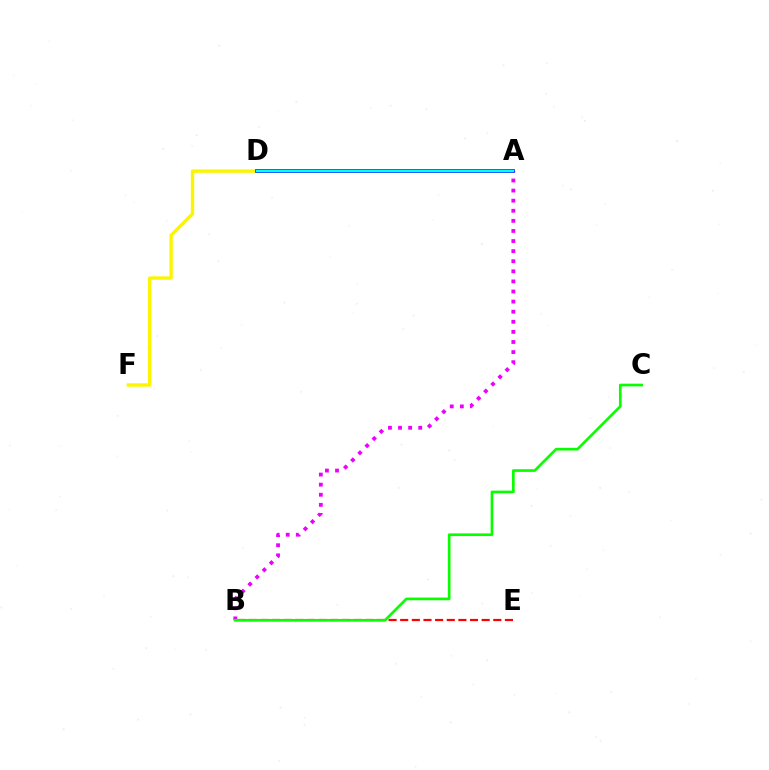{('A', 'B'): [{'color': '#ee00ff', 'line_style': 'dotted', 'thickness': 2.74}], ('D', 'F'): [{'color': '#fcf500', 'line_style': 'solid', 'thickness': 2.44}], ('B', 'E'): [{'color': '#ff0000', 'line_style': 'dashed', 'thickness': 1.58}], ('B', 'C'): [{'color': '#08ff00', 'line_style': 'solid', 'thickness': 1.91}], ('A', 'D'): [{'color': '#0010ff', 'line_style': 'solid', 'thickness': 2.61}, {'color': '#00fff6', 'line_style': 'solid', 'thickness': 1.71}]}